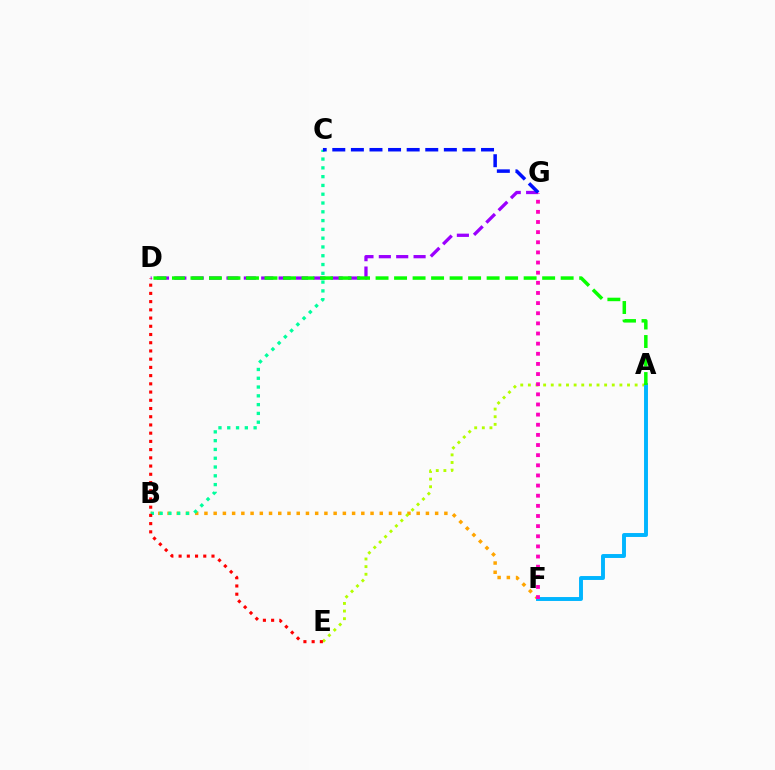{('B', 'F'): [{'color': '#ffa500', 'line_style': 'dotted', 'thickness': 2.51}], ('D', 'G'): [{'color': '#9b00ff', 'line_style': 'dashed', 'thickness': 2.36}], ('B', 'C'): [{'color': '#00ff9d', 'line_style': 'dotted', 'thickness': 2.39}], ('A', 'E'): [{'color': '#b3ff00', 'line_style': 'dotted', 'thickness': 2.07}], ('A', 'F'): [{'color': '#00b5ff', 'line_style': 'solid', 'thickness': 2.82}], ('D', 'E'): [{'color': '#ff0000', 'line_style': 'dotted', 'thickness': 2.23}], ('C', 'G'): [{'color': '#0010ff', 'line_style': 'dashed', 'thickness': 2.53}], ('A', 'D'): [{'color': '#08ff00', 'line_style': 'dashed', 'thickness': 2.51}], ('F', 'G'): [{'color': '#ff00bd', 'line_style': 'dotted', 'thickness': 2.75}]}